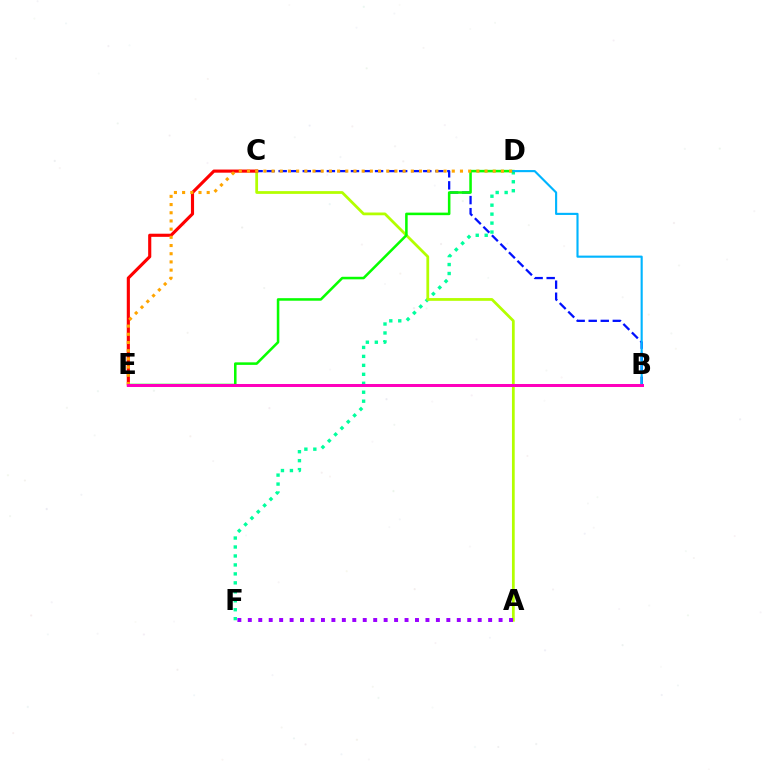{('D', 'F'): [{'color': '#00ff9d', 'line_style': 'dotted', 'thickness': 2.43}], ('B', 'C'): [{'color': '#0010ff', 'line_style': 'dashed', 'thickness': 1.64}], ('A', 'C'): [{'color': '#b3ff00', 'line_style': 'solid', 'thickness': 1.98}], ('D', 'E'): [{'color': '#08ff00', 'line_style': 'solid', 'thickness': 1.83}, {'color': '#ffa500', 'line_style': 'dotted', 'thickness': 2.23}], ('C', 'E'): [{'color': '#ff0000', 'line_style': 'solid', 'thickness': 2.25}], ('B', 'D'): [{'color': '#00b5ff', 'line_style': 'solid', 'thickness': 1.53}], ('A', 'F'): [{'color': '#9b00ff', 'line_style': 'dotted', 'thickness': 2.84}], ('B', 'E'): [{'color': '#ff00bd', 'line_style': 'solid', 'thickness': 2.17}]}